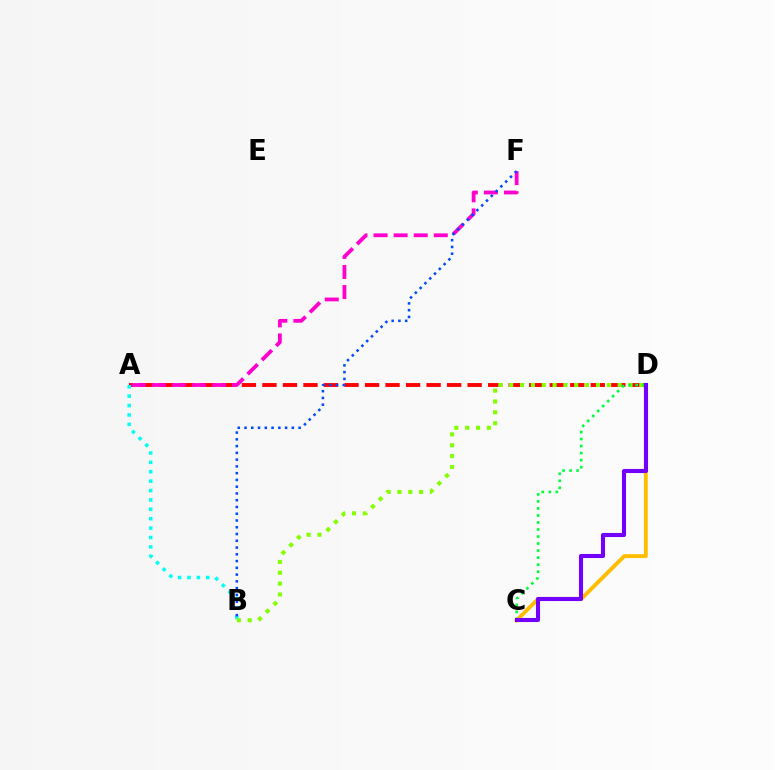{('C', 'D'): [{'color': '#ffbd00', 'line_style': 'solid', 'thickness': 2.79}, {'color': '#00ff39', 'line_style': 'dotted', 'thickness': 1.91}, {'color': '#7200ff', 'line_style': 'solid', 'thickness': 2.94}], ('A', 'D'): [{'color': '#ff0000', 'line_style': 'dashed', 'thickness': 2.79}], ('A', 'F'): [{'color': '#ff00cf', 'line_style': 'dashed', 'thickness': 2.73}], ('A', 'B'): [{'color': '#00fff6', 'line_style': 'dotted', 'thickness': 2.55}], ('B', 'D'): [{'color': '#84ff00', 'line_style': 'dotted', 'thickness': 2.95}], ('B', 'F'): [{'color': '#004bff', 'line_style': 'dotted', 'thickness': 1.84}]}